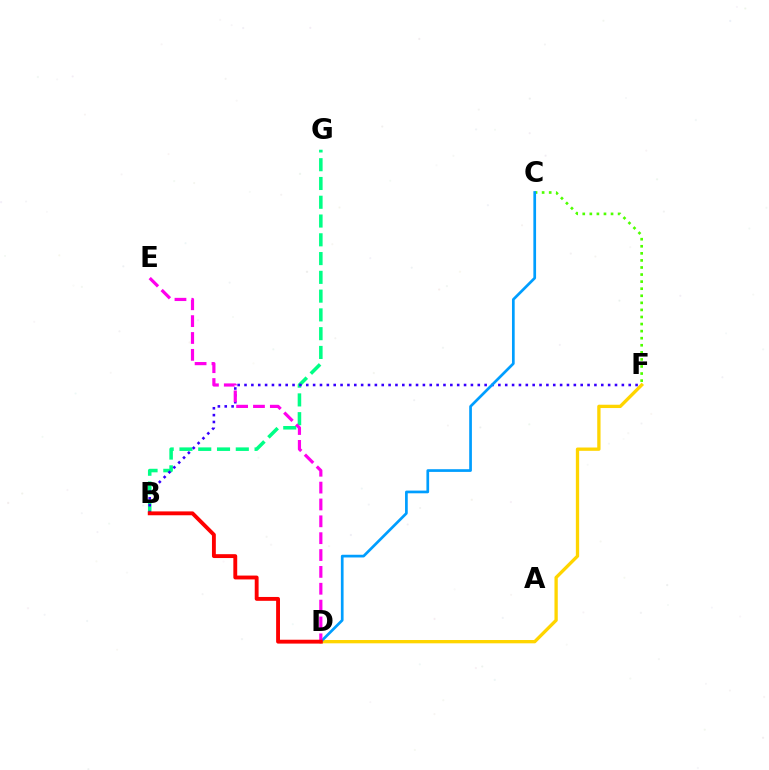{('B', 'G'): [{'color': '#00ff86', 'line_style': 'dashed', 'thickness': 2.55}], ('D', 'F'): [{'color': '#ffd500', 'line_style': 'solid', 'thickness': 2.38}], ('C', 'F'): [{'color': '#4fff00', 'line_style': 'dotted', 'thickness': 1.92}], ('B', 'F'): [{'color': '#3700ff', 'line_style': 'dotted', 'thickness': 1.86}], ('C', 'D'): [{'color': '#009eff', 'line_style': 'solid', 'thickness': 1.95}], ('D', 'E'): [{'color': '#ff00ed', 'line_style': 'dashed', 'thickness': 2.29}], ('B', 'D'): [{'color': '#ff0000', 'line_style': 'solid', 'thickness': 2.78}]}